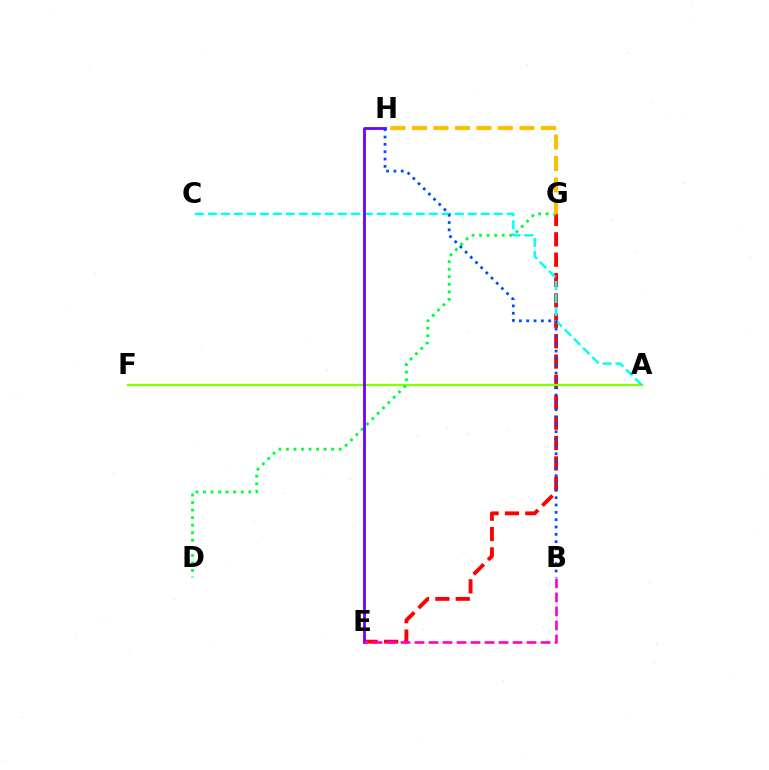{('E', 'G'): [{'color': '#ff0000', 'line_style': 'dashed', 'thickness': 2.77}], ('A', 'F'): [{'color': '#84ff00', 'line_style': 'solid', 'thickness': 1.65}], ('A', 'C'): [{'color': '#00fff6', 'line_style': 'dashed', 'thickness': 1.77}], ('D', 'G'): [{'color': '#00ff39', 'line_style': 'dotted', 'thickness': 2.05}], ('E', 'H'): [{'color': '#7200ff', 'line_style': 'solid', 'thickness': 2.02}], ('B', 'H'): [{'color': '#004bff', 'line_style': 'dotted', 'thickness': 1.99}], ('B', 'E'): [{'color': '#ff00cf', 'line_style': 'dashed', 'thickness': 1.9}], ('G', 'H'): [{'color': '#ffbd00', 'line_style': 'dashed', 'thickness': 2.92}]}